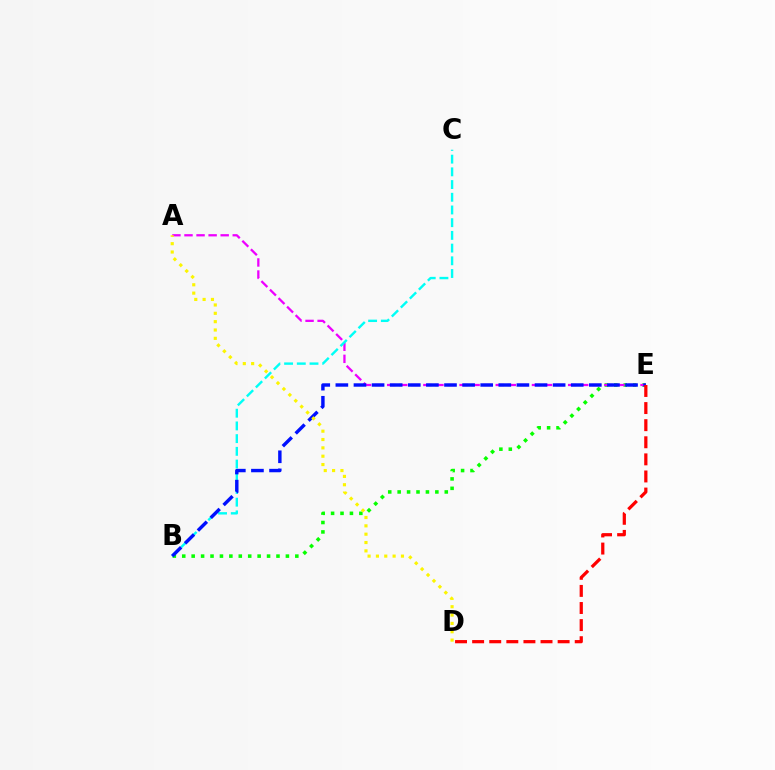{('B', 'E'): [{'color': '#08ff00', 'line_style': 'dotted', 'thickness': 2.56}, {'color': '#0010ff', 'line_style': 'dashed', 'thickness': 2.46}], ('A', 'E'): [{'color': '#ee00ff', 'line_style': 'dashed', 'thickness': 1.64}], ('B', 'C'): [{'color': '#00fff6', 'line_style': 'dashed', 'thickness': 1.73}], ('D', 'E'): [{'color': '#ff0000', 'line_style': 'dashed', 'thickness': 2.32}], ('A', 'D'): [{'color': '#fcf500', 'line_style': 'dotted', 'thickness': 2.27}]}